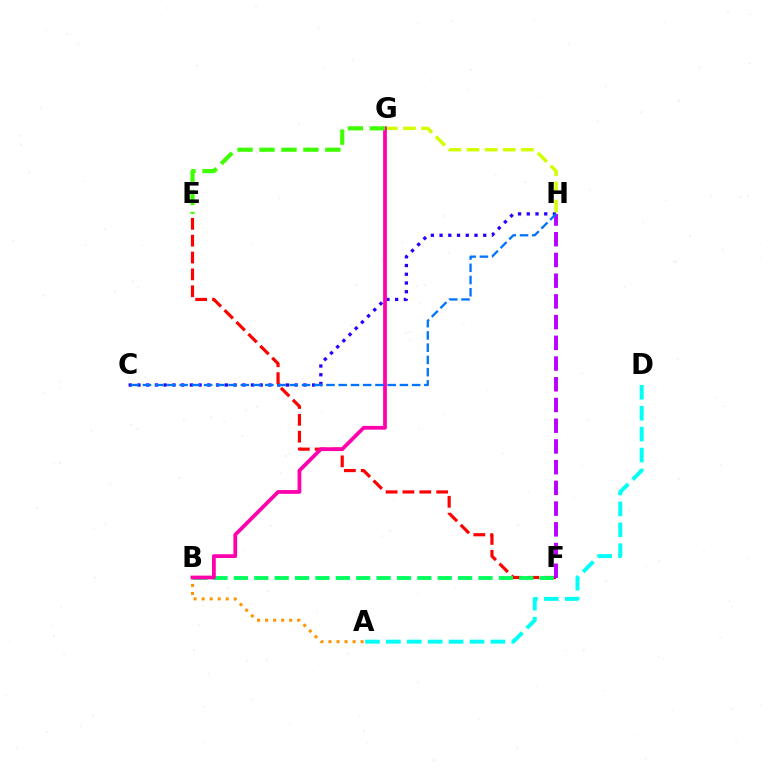{('C', 'H'): [{'color': '#2500ff', 'line_style': 'dotted', 'thickness': 2.37}, {'color': '#0074ff', 'line_style': 'dashed', 'thickness': 1.66}], ('A', 'B'): [{'color': '#ff9400', 'line_style': 'dotted', 'thickness': 2.18}], ('E', 'F'): [{'color': '#ff0000', 'line_style': 'dashed', 'thickness': 2.29}], ('G', 'H'): [{'color': '#d1ff00', 'line_style': 'dashed', 'thickness': 2.46}], ('B', 'F'): [{'color': '#00ff5c', 'line_style': 'dashed', 'thickness': 2.77}], ('B', 'G'): [{'color': '#ff00ac', 'line_style': 'solid', 'thickness': 2.7}], ('E', 'G'): [{'color': '#3dff00', 'line_style': 'dashed', 'thickness': 2.98}], ('A', 'D'): [{'color': '#00fff6', 'line_style': 'dashed', 'thickness': 2.84}], ('F', 'H'): [{'color': '#b900ff', 'line_style': 'dashed', 'thickness': 2.81}]}